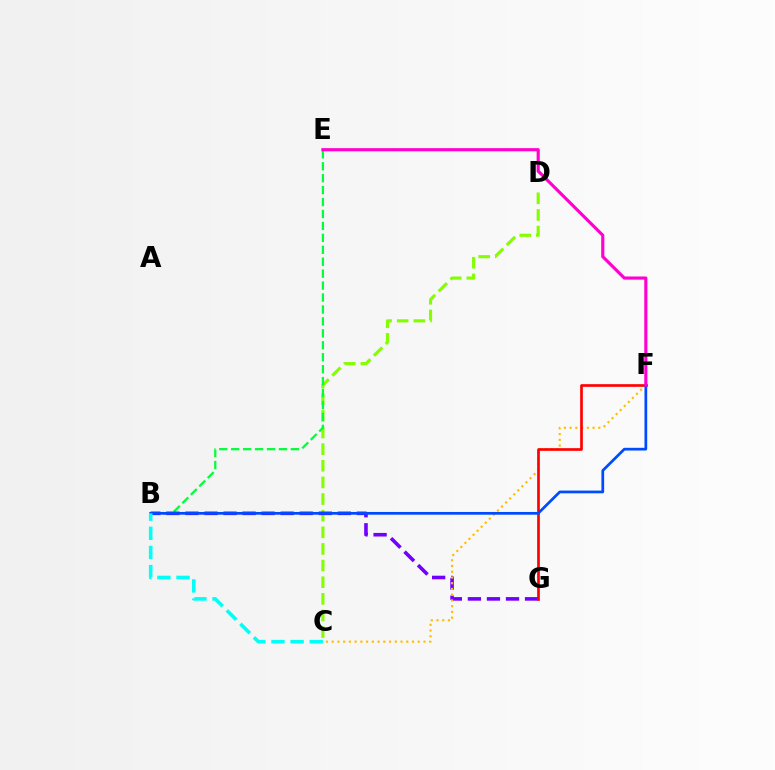{('C', 'D'): [{'color': '#84ff00', 'line_style': 'dashed', 'thickness': 2.26}], ('B', 'E'): [{'color': '#00ff39', 'line_style': 'dashed', 'thickness': 1.62}], ('B', 'G'): [{'color': '#7200ff', 'line_style': 'dashed', 'thickness': 2.59}], ('C', 'F'): [{'color': '#ffbd00', 'line_style': 'dotted', 'thickness': 1.56}], ('F', 'G'): [{'color': '#ff0000', 'line_style': 'solid', 'thickness': 1.93}], ('B', 'F'): [{'color': '#004bff', 'line_style': 'solid', 'thickness': 1.97}], ('B', 'C'): [{'color': '#00fff6', 'line_style': 'dashed', 'thickness': 2.6}], ('E', 'F'): [{'color': '#ff00cf', 'line_style': 'solid', 'thickness': 2.26}]}